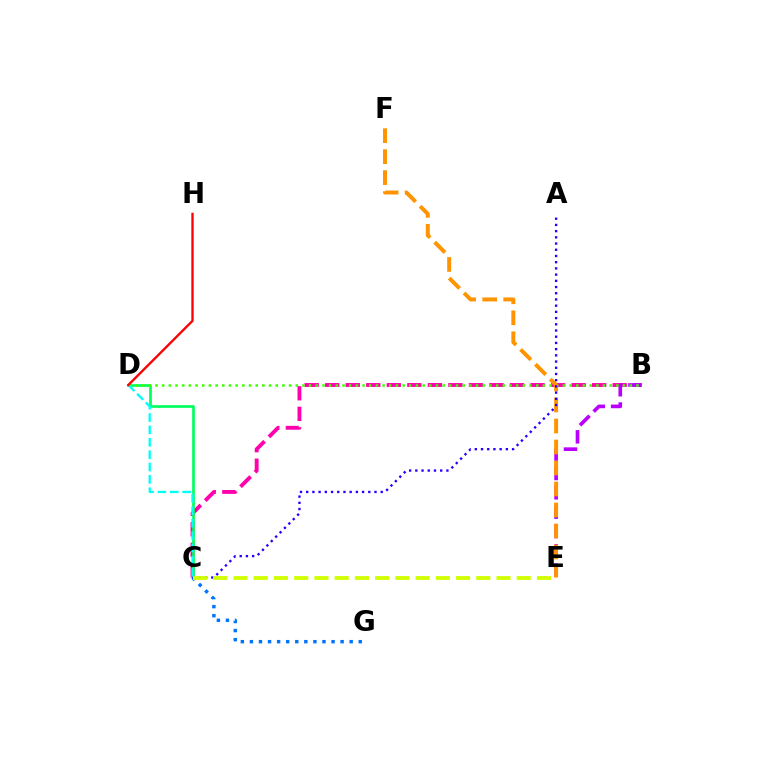{('B', 'C'): [{'color': '#ff00ac', 'line_style': 'dashed', 'thickness': 2.79}], ('C', 'D'): [{'color': '#00ff5c', 'line_style': 'solid', 'thickness': 1.93}, {'color': '#00fff6', 'line_style': 'dashed', 'thickness': 1.68}], ('C', 'G'): [{'color': '#0074ff', 'line_style': 'dotted', 'thickness': 2.46}], ('B', 'E'): [{'color': '#b900ff', 'line_style': 'dashed', 'thickness': 2.63}], ('B', 'D'): [{'color': '#3dff00', 'line_style': 'dotted', 'thickness': 1.81}], ('E', 'F'): [{'color': '#ff9400', 'line_style': 'dashed', 'thickness': 2.85}], ('A', 'C'): [{'color': '#2500ff', 'line_style': 'dotted', 'thickness': 1.69}], ('D', 'H'): [{'color': '#ff0000', 'line_style': 'solid', 'thickness': 1.68}], ('C', 'E'): [{'color': '#d1ff00', 'line_style': 'dashed', 'thickness': 2.75}]}